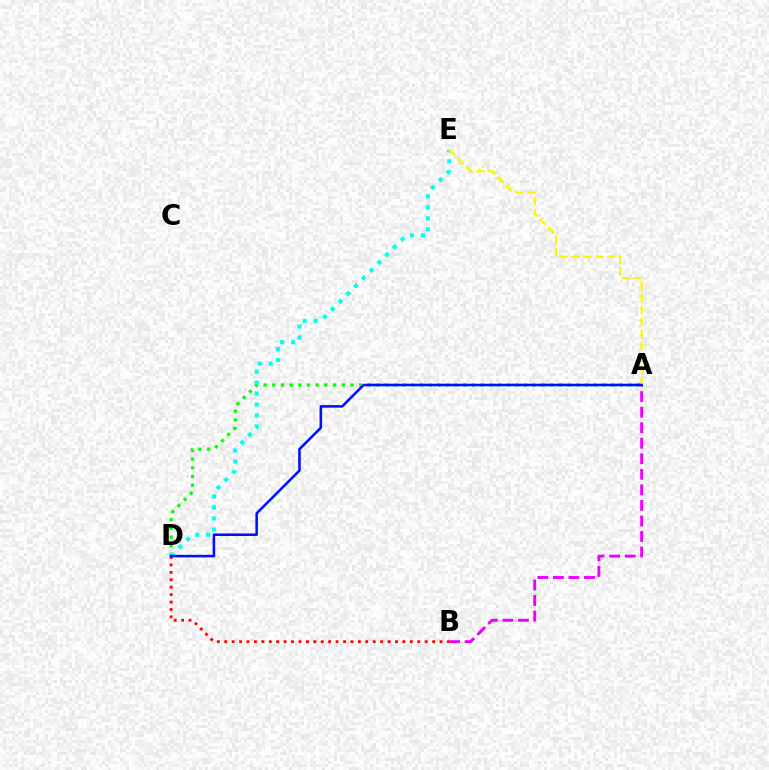{('B', 'D'): [{'color': '#ff0000', 'line_style': 'dotted', 'thickness': 2.02}], ('A', 'D'): [{'color': '#08ff00', 'line_style': 'dotted', 'thickness': 2.36}, {'color': '#0010ff', 'line_style': 'solid', 'thickness': 1.85}], ('A', 'B'): [{'color': '#ee00ff', 'line_style': 'dashed', 'thickness': 2.11}], ('D', 'E'): [{'color': '#00fff6', 'line_style': 'dotted', 'thickness': 2.98}], ('A', 'E'): [{'color': '#fcf500', 'line_style': 'dashed', 'thickness': 1.63}]}